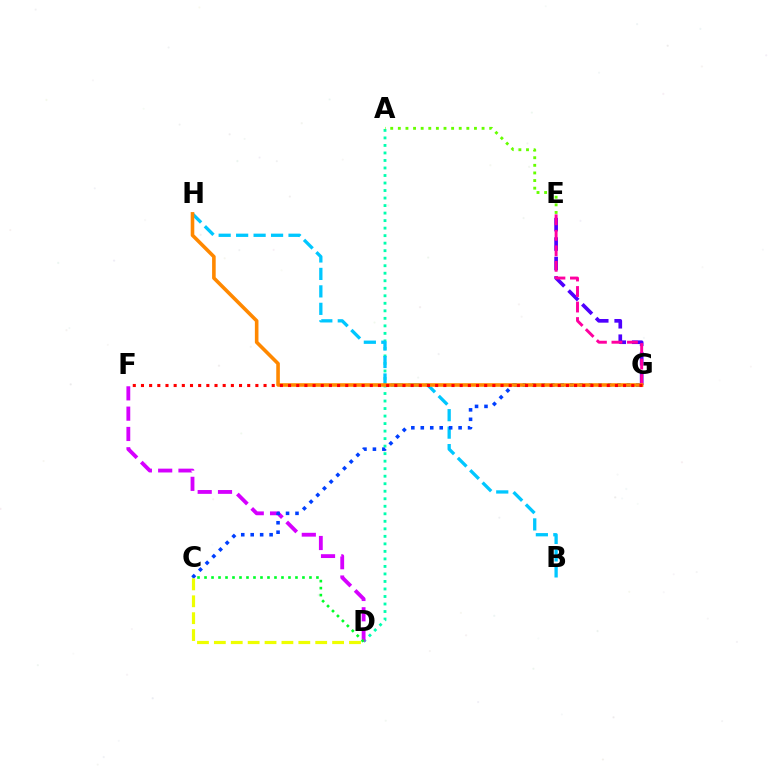{('E', 'G'): [{'color': '#4f00ff', 'line_style': 'dashed', 'thickness': 2.64}, {'color': '#ff00a0', 'line_style': 'dashed', 'thickness': 2.11}], ('A', 'D'): [{'color': '#00ffaf', 'line_style': 'dotted', 'thickness': 2.04}], ('A', 'E'): [{'color': '#66ff00', 'line_style': 'dotted', 'thickness': 2.07}], ('B', 'H'): [{'color': '#00c7ff', 'line_style': 'dashed', 'thickness': 2.37}], ('D', 'F'): [{'color': '#d600ff', 'line_style': 'dashed', 'thickness': 2.76}], ('C', 'D'): [{'color': '#00ff27', 'line_style': 'dotted', 'thickness': 1.9}, {'color': '#eeff00', 'line_style': 'dashed', 'thickness': 2.29}], ('C', 'G'): [{'color': '#003fff', 'line_style': 'dotted', 'thickness': 2.57}], ('G', 'H'): [{'color': '#ff8800', 'line_style': 'solid', 'thickness': 2.59}], ('F', 'G'): [{'color': '#ff0000', 'line_style': 'dotted', 'thickness': 2.22}]}